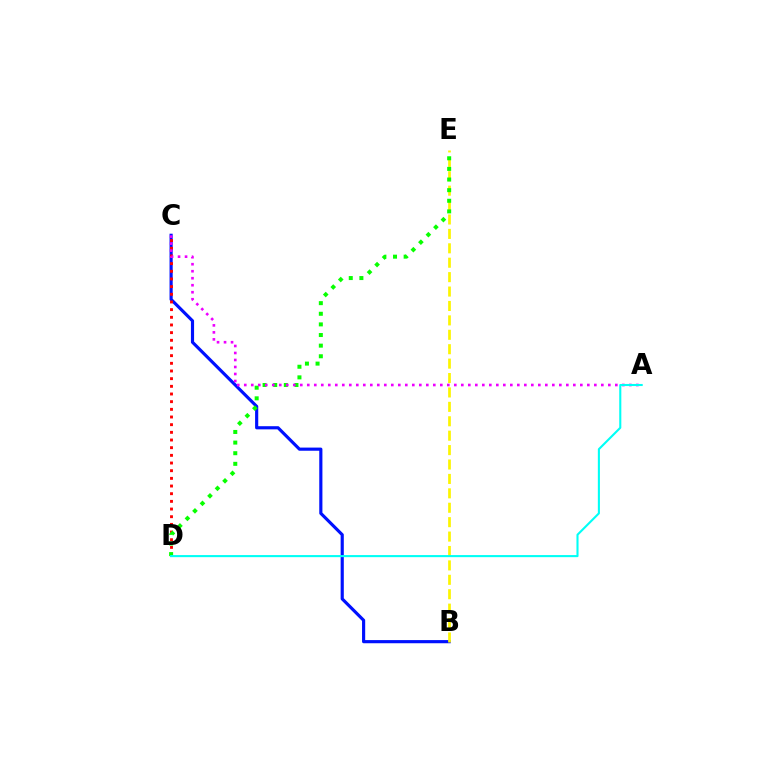{('B', 'C'): [{'color': '#0010ff', 'line_style': 'solid', 'thickness': 2.27}], ('B', 'E'): [{'color': '#fcf500', 'line_style': 'dashed', 'thickness': 1.96}], ('C', 'D'): [{'color': '#ff0000', 'line_style': 'dotted', 'thickness': 2.08}], ('D', 'E'): [{'color': '#08ff00', 'line_style': 'dotted', 'thickness': 2.89}], ('A', 'C'): [{'color': '#ee00ff', 'line_style': 'dotted', 'thickness': 1.9}], ('A', 'D'): [{'color': '#00fff6', 'line_style': 'solid', 'thickness': 1.51}]}